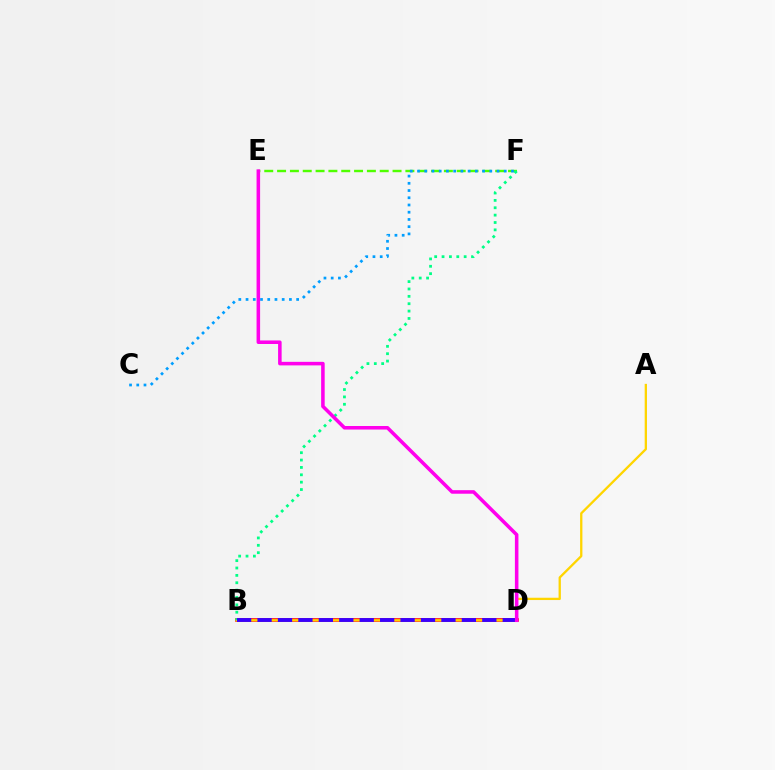{('E', 'F'): [{'color': '#4fff00', 'line_style': 'dashed', 'thickness': 1.74}], ('B', 'D'): [{'color': '#ff0000', 'line_style': 'solid', 'thickness': 2.59}, {'color': '#3700ff', 'line_style': 'dashed', 'thickness': 2.78}], ('A', 'B'): [{'color': '#ffd500', 'line_style': 'solid', 'thickness': 1.65}], ('B', 'F'): [{'color': '#00ff86', 'line_style': 'dotted', 'thickness': 2.0}], ('C', 'F'): [{'color': '#009eff', 'line_style': 'dotted', 'thickness': 1.96}], ('D', 'E'): [{'color': '#ff00ed', 'line_style': 'solid', 'thickness': 2.55}]}